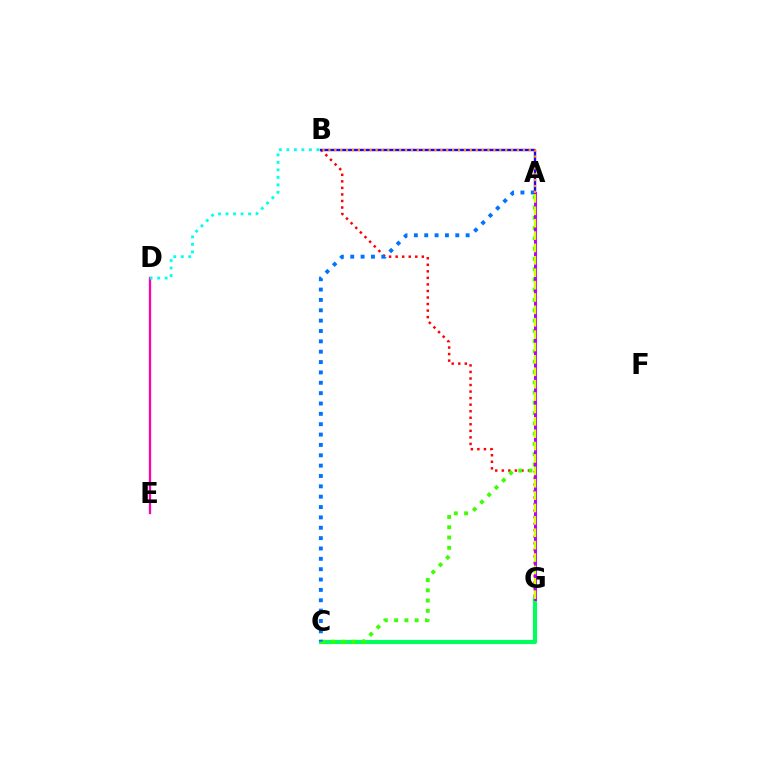{('D', 'E'): [{'color': '#ff00ac', 'line_style': 'solid', 'thickness': 1.64}], ('C', 'G'): [{'color': '#00ff5c', 'line_style': 'solid', 'thickness': 2.97}], ('B', 'G'): [{'color': '#ff0000', 'line_style': 'dotted', 'thickness': 1.78}], ('A', 'B'): [{'color': '#2500ff', 'line_style': 'solid', 'thickness': 1.72}, {'color': '#ff9400', 'line_style': 'dotted', 'thickness': 1.6}], ('B', 'D'): [{'color': '#00fff6', 'line_style': 'dotted', 'thickness': 2.04}], ('A', 'C'): [{'color': '#3dff00', 'line_style': 'dotted', 'thickness': 2.79}, {'color': '#0074ff', 'line_style': 'dotted', 'thickness': 2.81}], ('A', 'G'): [{'color': '#b900ff', 'line_style': 'solid', 'thickness': 2.15}, {'color': '#d1ff00', 'line_style': 'dashed', 'thickness': 1.68}]}